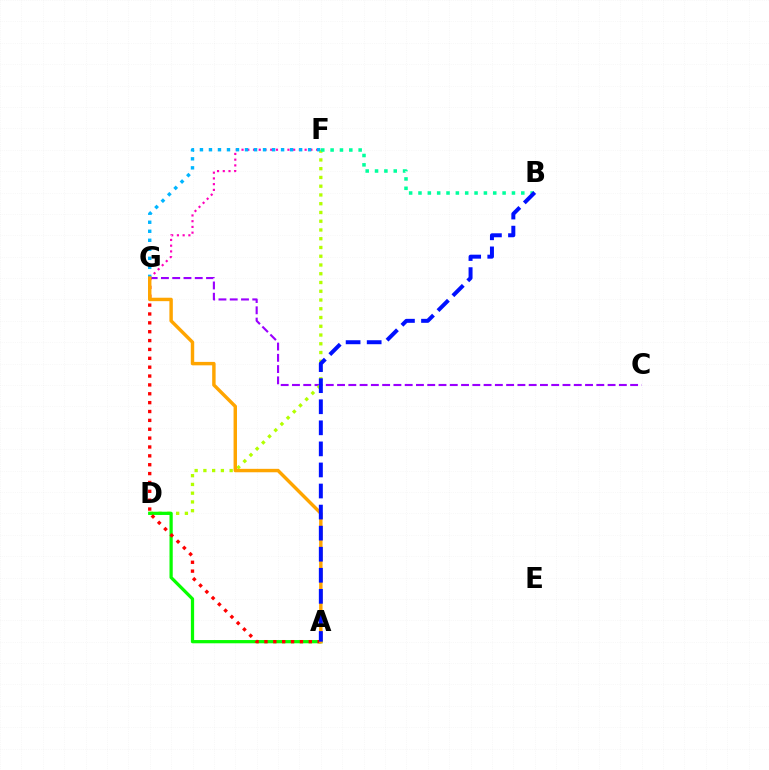{('C', 'G'): [{'color': '#9b00ff', 'line_style': 'dashed', 'thickness': 1.53}], ('D', 'F'): [{'color': '#b3ff00', 'line_style': 'dotted', 'thickness': 2.38}], ('F', 'G'): [{'color': '#ff00bd', 'line_style': 'dotted', 'thickness': 1.56}, {'color': '#00b5ff', 'line_style': 'dotted', 'thickness': 2.45}], ('A', 'D'): [{'color': '#08ff00', 'line_style': 'solid', 'thickness': 2.33}], ('B', 'F'): [{'color': '#00ff9d', 'line_style': 'dotted', 'thickness': 2.54}], ('A', 'G'): [{'color': '#ff0000', 'line_style': 'dotted', 'thickness': 2.41}, {'color': '#ffa500', 'line_style': 'solid', 'thickness': 2.47}], ('A', 'B'): [{'color': '#0010ff', 'line_style': 'dashed', 'thickness': 2.86}]}